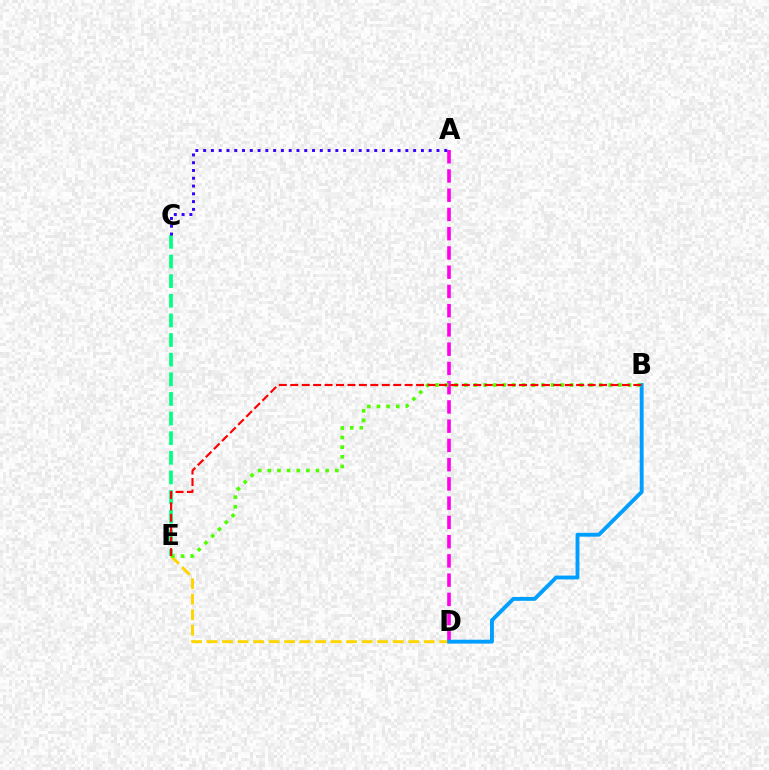{('A', 'D'): [{'color': '#ff00ed', 'line_style': 'dashed', 'thickness': 2.61}], ('D', 'E'): [{'color': '#ffd500', 'line_style': 'dashed', 'thickness': 2.11}], ('C', 'E'): [{'color': '#00ff86', 'line_style': 'dashed', 'thickness': 2.67}], ('B', 'D'): [{'color': '#009eff', 'line_style': 'solid', 'thickness': 2.78}], ('B', 'E'): [{'color': '#4fff00', 'line_style': 'dotted', 'thickness': 2.62}, {'color': '#ff0000', 'line_style': 'dashed', 'thickness': 1.55}], ('A', 'C'): [{'color': '#3700ff', 'line_style': 'dotted', 'thickness': 2.11}]}